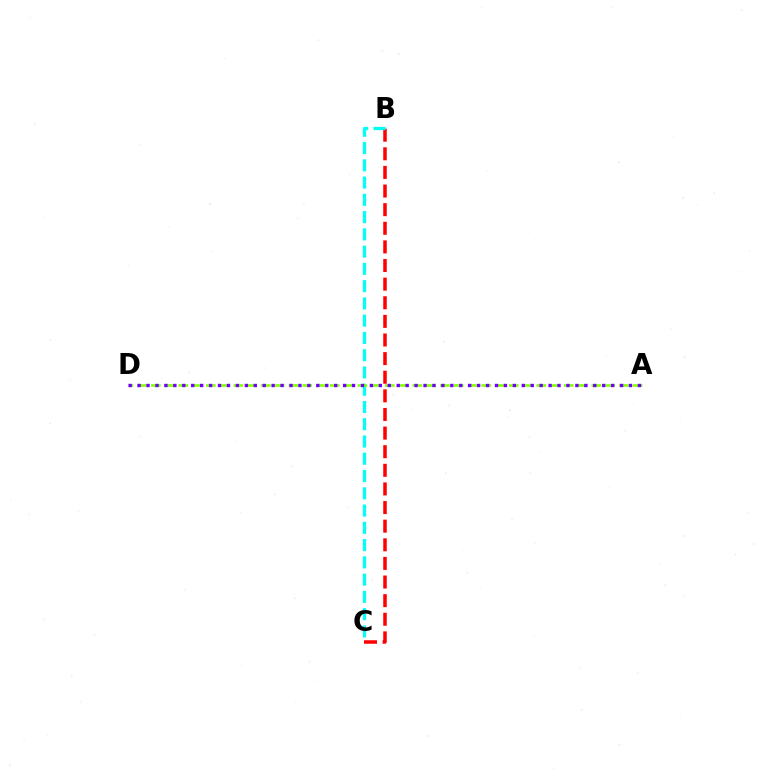{('B', 'C'): [{'color': '#ff0000', 'line_style': 'dashed', 'thickness': 2.53}, {'color': '#00fff6', 'line_style': 'dashed', 'thickness': 2.35}], ('A', 'D'): [{'color': '#84ff00', 'line_style': 'dashed', 'thickness': 1.87}, {'color': '#7200ff', 'line_style': 'dotted', 'thickness': 2.43}]}